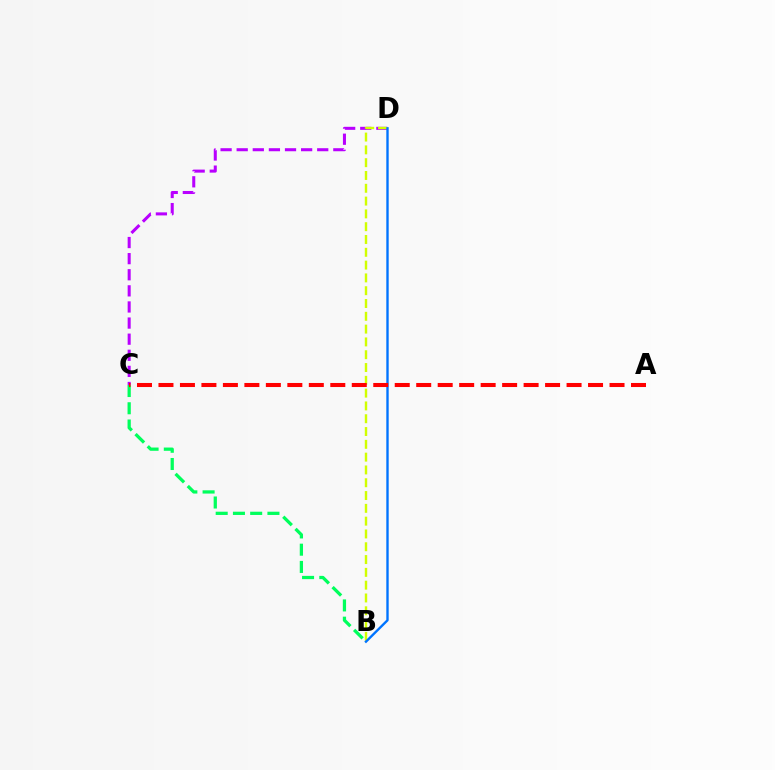{('C', 'D'): [{'color': '#b900ff', 'line_style': 'dashed', 'thickness': 2.19}], ('B', 'D'): [{'color': '#d1ff00', 'line_style': 'dashed', 'thickness': 1.74}, {'color': '#0074ff', 'line_style': 'solid', 'thickness': 1.7}], ('B', 'C'): [{'color': '#00ff5c', 'line_style': 'dashed', 'thickness': 2.34}], ('A', 'C'): [{'color': '#ff0000', 'line_style': 'dashed', 'thickness': 2.92}]}